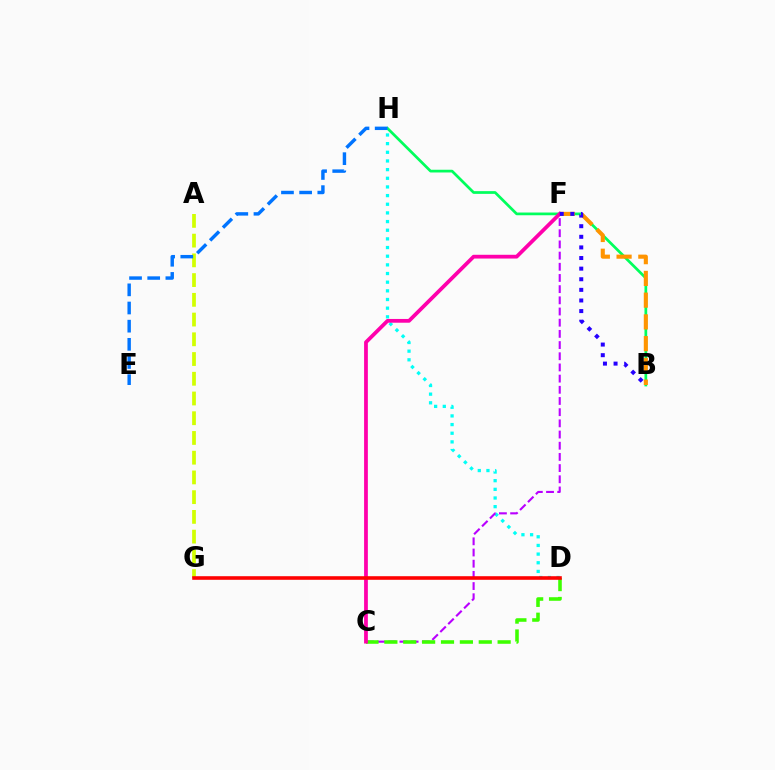{('B', 'H'): [{'color': '#00ff5c', 'line_style': 'solid', 'thickness': 1.96}], ('D', 'H'): [{'color': '#00fff6', 'line_style': 'dotted', 'thickness': 2.35}], ('C', 'F'): [{'color': '#b900ff', 'line_style': 'dashed', 'thickness': 1.52}, {'color': '#ff00ac', 'line_style': 'solid', 'thickness': 2.71}], ('B', 'F'): [{'color': '#ff9400', 'line_style': 'dashed', 'thickness': 2.95}, {'color': '#2500ff', 'line_style': 'dotted', 'thickness': 2.88}], ('A', 'G'): [{'color': '#d1ff00', 'line_style': 'dashed', 'thickness': 2.68}], ('C', 'D'): [{'color': '#3dff00', 'line_style': 'dashed', 'thickness': 2.56}], ('D', 'G'): [{'color': '#ff0000', 'line_style': 'solid', 'thickness': 2.58}], ('E', 'H'): [{'color': '#0074ff', 'line_style': 'dashed', 'thickness': 2.47}]}